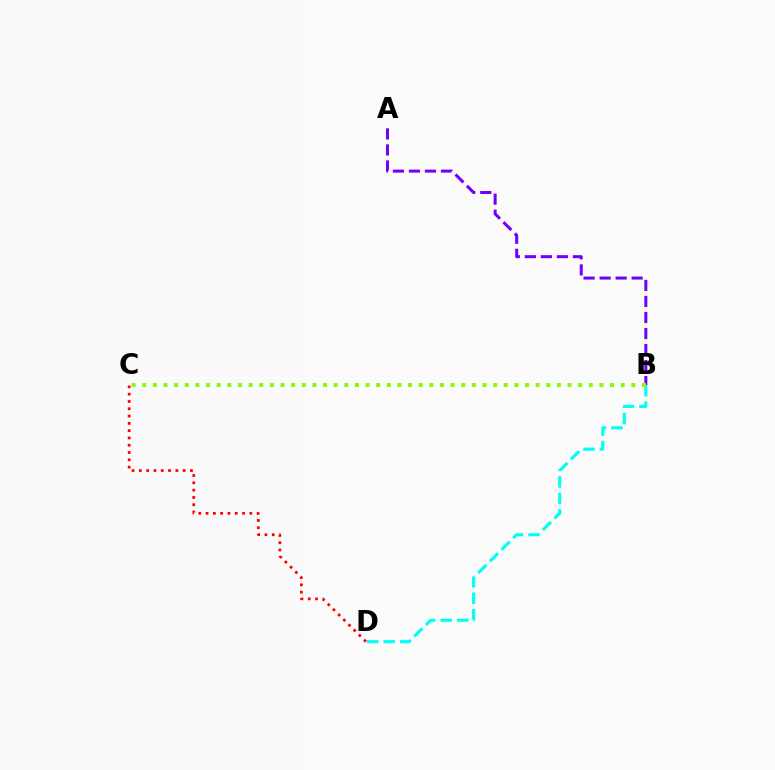{('A', 'B'): [{'color': '#7200ff', 'line_style': 'dashed', 'thickness': 2.18}], ('C', 'D'): [{'color': '#ff0000', 'line_style': 'dotted', 'thickness': 1.98}], ('B', 'D'): [{'color': '#00fff6', 'line_style': 'dashed', 'thickness': 2.24}], ('B', 'C'): [{'color': '#84ff00', 'line_style': 'dotted', 'thickness': 2.89}]}